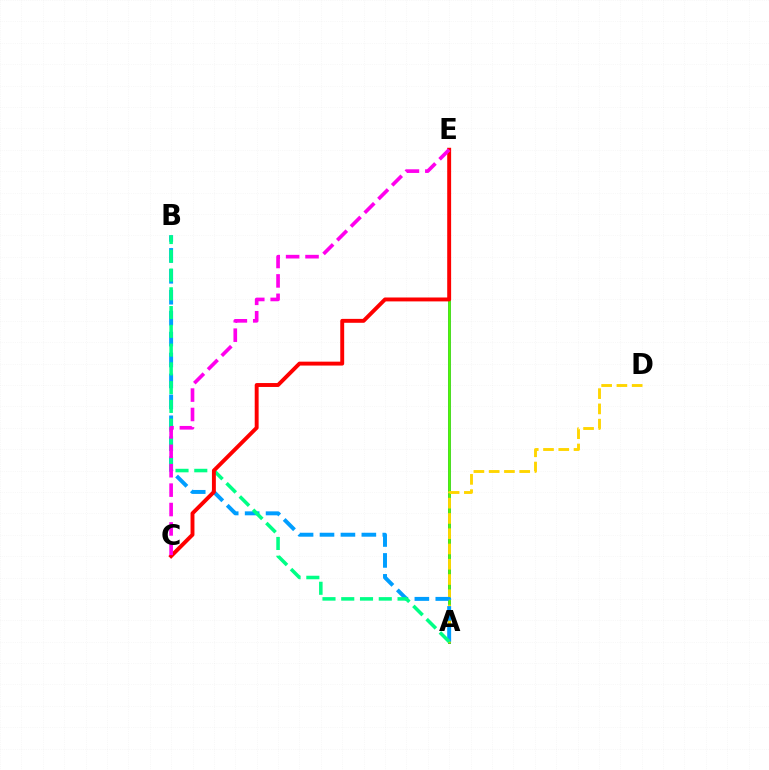{('A', 'E'): [{'color': '#3700ff', 'line_style': 'solid', 'thickness': 2.05}, {'color': '#4fff00', 'line_style': 'solid', 'thickness': 1.94}], ('A', 'D'): [{'color': '#ffd500', 'line_style': 'dashed', 'thickness': 2.07}], ('A', 'B'): [{'color': '#009eff', 'line_style': 'dashed', 'thickness': 2.84}, {'color': '#00ff86', 'line_style': 'dashed', 'thickness': 2.55}], ('C', 'E'): [{'color': '#ff0000', 'line_style': 'solid', 'thickness': 2.81}, {'color': '#ff00ed', 'line_style': 'dashed', 'thickness': 2.64}]}